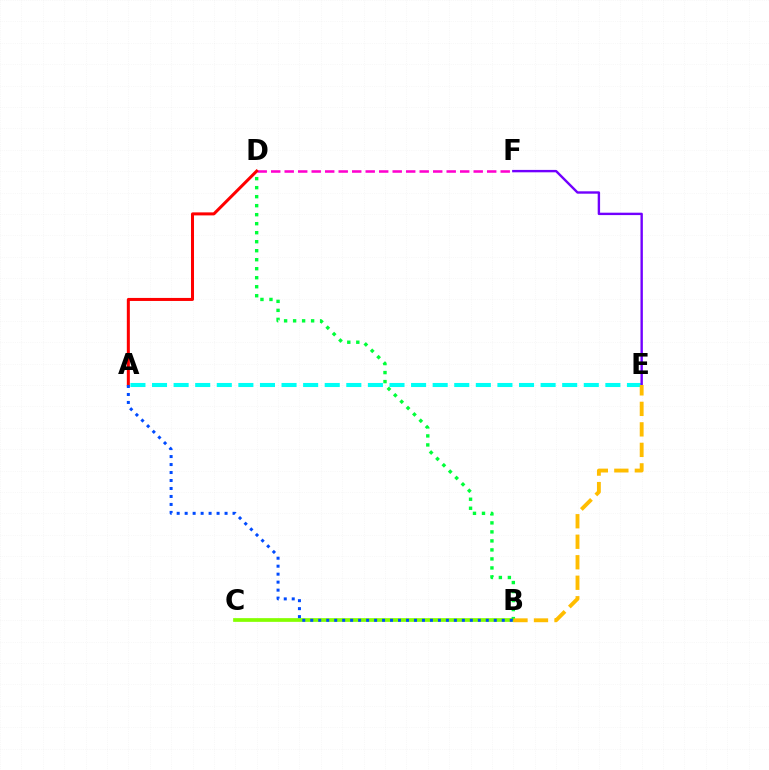{('B', 'C'): [{'color': '#84ff00', 'line_style': 'solid', 'thickness': 2.67}], ('A', 'E'): [{'color': '#00fff6', 'line_style': 'dashed', 'thickness': 2.93}], ('B', 'D'): [{'color': '#00ff39', 'line_style': 'dotted', 'thickness': 2.45}], ('D', 'F'): [{'color': '#ff00cf', 'line_style': 'dashed', 'thickness': 1.83}], ('E', 'F'): [{'color': '#7200ff', 'line_style': 'solid', 'thickness': 1.72}], ('B', 'E'): [{'color': '#ffbd00', 'line_style': 'dashed', 'thickness': 2.79}], ('A', 'D'): [{'color': '#ff0000', 'line_style': 'solid', 'thickness': 2.18}], ('A', 'B'): [{'color': '#004bff', 'line_style': 'dotted', 'thickness': 2.17}]}